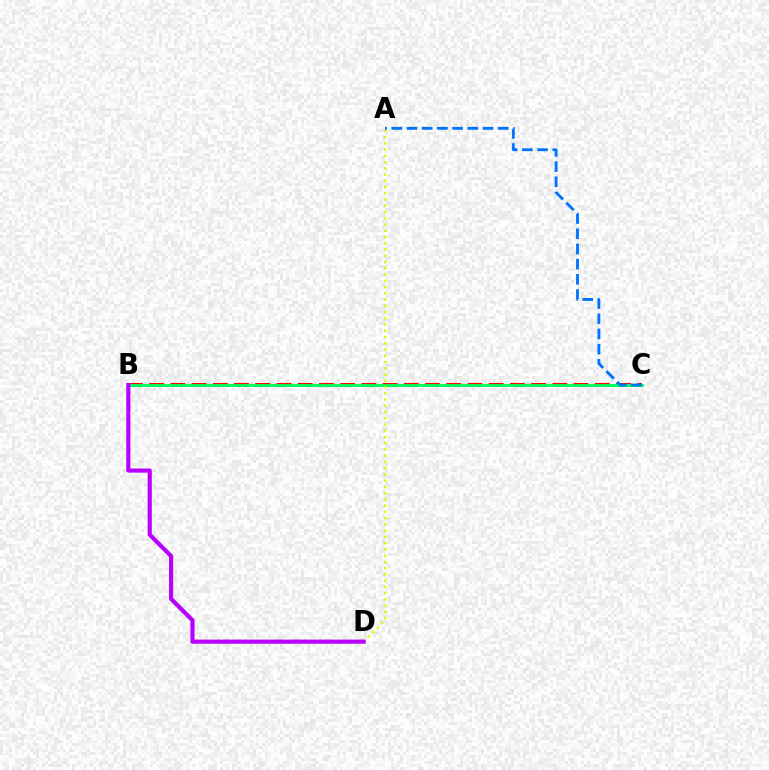{('B', 'C'): [{'color': '#ff0000', 'line_style': 'dashed', 'thickness': 2.88}, {'color': '#00ff5c', 'line_style': 'solid', 'thickness': 2.08}], ('A', 'D'): [{'color': '#d1ff00', 'line_style': 'dotted', 'thickness': 1.7}], ('A', 'C'): [{'color': '#0074ff', 'line_style': 'dashed', 'thickness': 2.06}], ('B', 'D'): [{'color': '#b900ff', 'line_style': 'solid', 'thickness': 2.99}]}